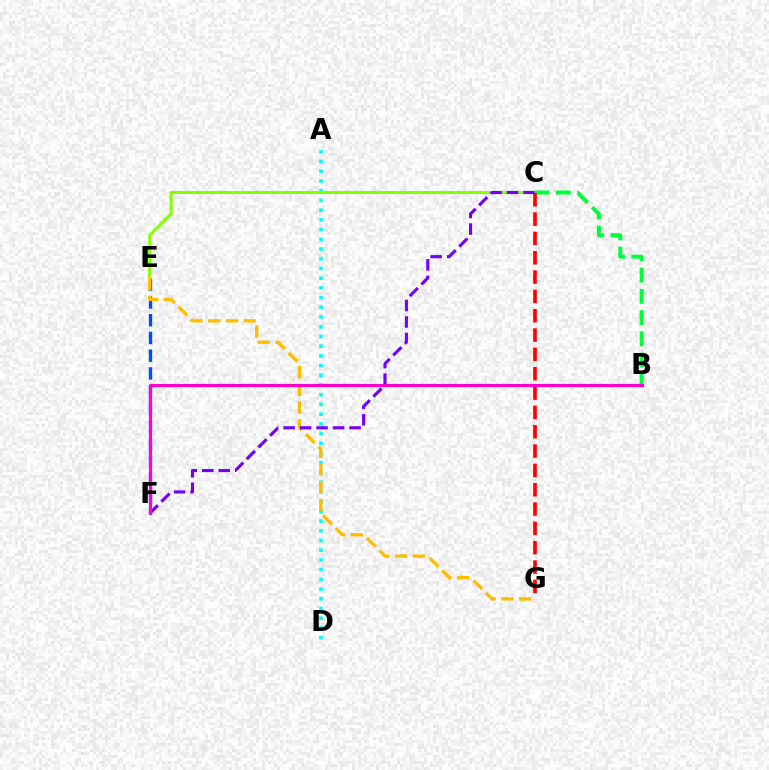{('E', 'F'): [{'color': '#004bff', 'line_style': 'dashed', 'thickness': 2.41}], ('A', 'D'): [{'color': '#00fff6', 'line_style': 'dotted', 'thickness': 2.64}], ('C', 'E'): [{'color': '#84ff00', 'line_style': 'solid', 'thickness': 2.17}], ('E', 'G'): [{'color': '#ffbd00', 'line_style': 'dashed', 'thickness': 2.41}], ('B', 'C'): [{'color': '#00ff39', 'line_style': 'dashed', 'thickness': 2.88}], ('C', 'G'): [{'color': '#ff0000', 'line_style': 'dashed', 'thickness': 2.63}], ('C', 'F'): [{'color': '#7200ff', 'line_style': 'dashed', 'thickness': 2.24}], ('B', 'F'): [{'color': '#ff00cf', 'line_style': 'solid', 'thickness': 2.27}]}